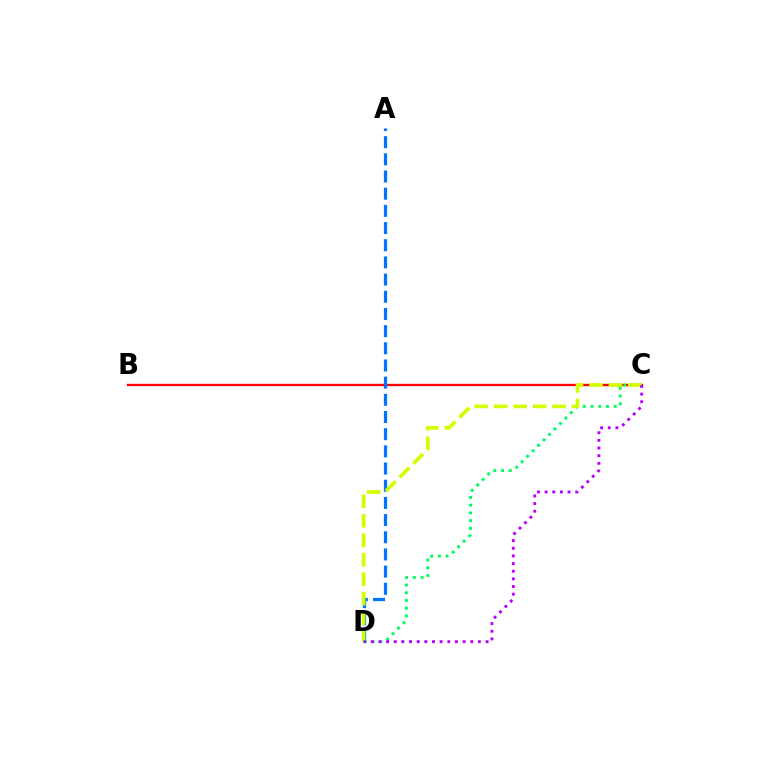{('B', 'C'): [{'color': '#ff0000', 'line_style': 'solid', 'thickness': 1.69}], ('A', 'D'): [{'color': '#0074ff', 'line_style': 'dashed', 'thickness': 2.33}], ('C', 'D'): [{'color': '#00ff5c', 'line_style': 'dotted', 'thickness': 2.1}, {'color': '#d1ff00', 'line_style': 'dashed', 'thickness': 2.64}, {'color': '#b900ff', 'line_style': 'dotted', 'thickness': 2.08}]}